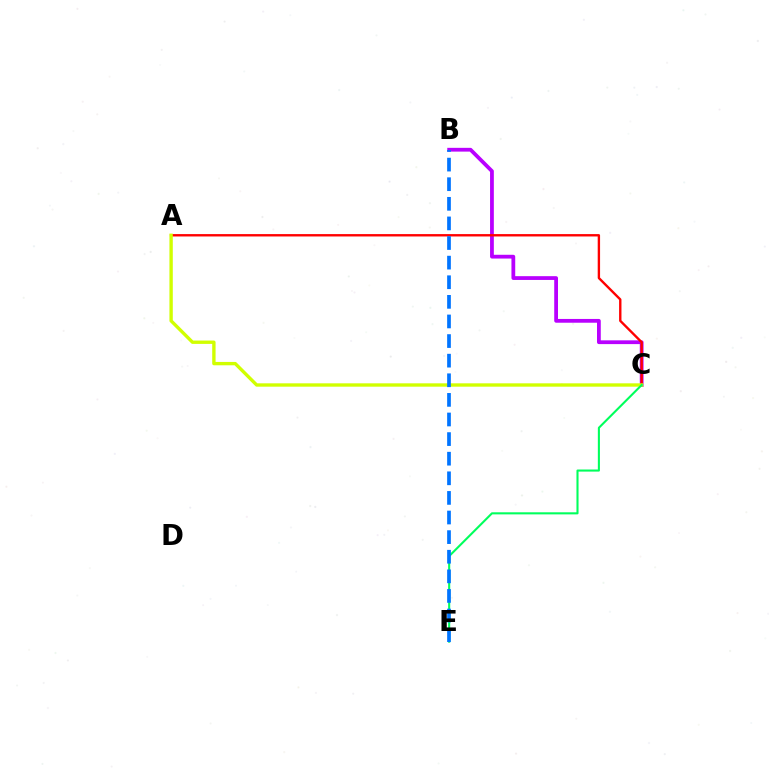{('B', 'C'): [{'color': '#b900ff', 'line_style': 'solid', 'thickness': 2.72}], ('A', 'C'): [{'color': '#ff0000', 'line_style': 'solid', 'thickness': 1.71}, {'color': '#d1ff00', 'line_style': 'solid', 'thickness': 2.42}], ('C', 'E'): [{'color': '#00ff5c', 'line_style': 'solid', 'thickness': 1.51}], ('B', 'E'): [{'color': '#0074ff', 'line_style': 'dashed', 'thickness': 2.66}]}